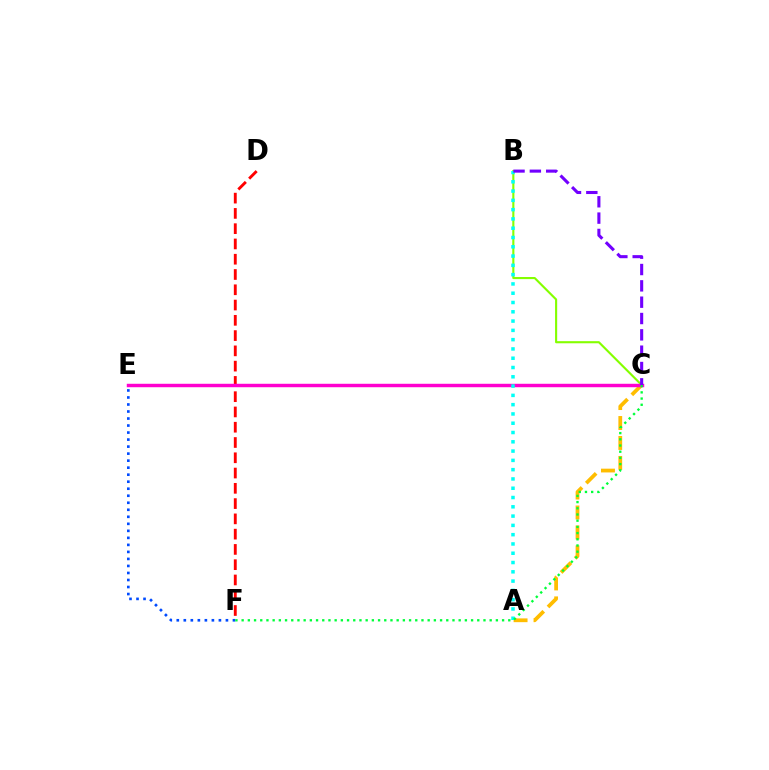{('A', 'C'): [{'color': '#ffbd00', 'line_style': 'dashed', 'thickness': 2.71}], ('D', 'F'): [{'color': '#ff0000', 'line_style': 'dashed', 'thickness': 2.07}], ('B', 'C'): [{'color': '#84ff00', 'line_style': 'solid', 'thickness': 1.53}, {'color': '#7200ff', 'line_style': 'dashed', 'thickness': 2.22}], ('C', 'E'): [{'color': '#ff00cf', 'line_style': 'solid', 'thickness': 2.48}], ('A', 'B'): [{'color': '#00fff6', 'line_style': 'dotted', 'thickness': 2.52}], ('E', 'F'): [{'color': '#004bff', 'line_style': 'dotted', 'thickness': 1.91}], ('C', 'F'): [{'color': '#00ff39', 'line_style': 'dotted', 'thickness': 1.68}]}